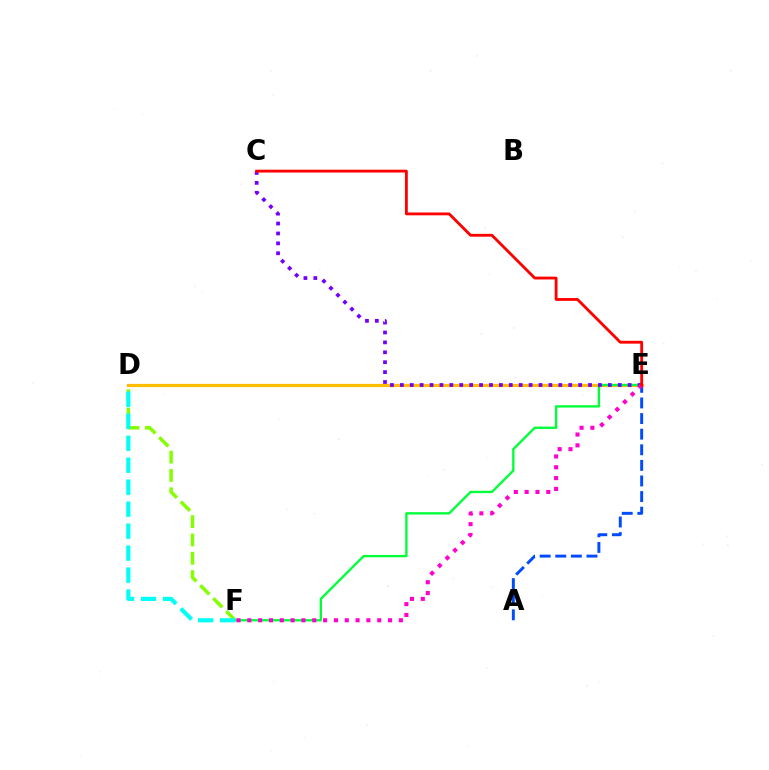{('D', 'E'): [{'color': '#ffbd00', 'line_style': 'solid', 'thickness': 2.3}], ('E', 'F'): [{'color': '#00ff39', 'line_style': 'solid', 'thickness': 1.69}, {'color': '#ff00cf', 'line_style': 'dotted', 'thickness': 2.94}], ('C', 'E'): [{'color': '#7200ff', 'line_style': 'dotted', 'thickness': 2.69}, {'color': '#ff0000', 'line_style': 'solid', 'thickness': 2.04}], ('D', 'F'): [{'color': '#84ff00', 'line_style': 'dashed', 'thickness': 2.49}, {'color': '#00fff6', 'line_style': 'dashed', 'thickness': 2.99}], ('A', 'E'): [{'color': '#004bff', 'line_style': 'dashed', 'thickness': 2.12}]}